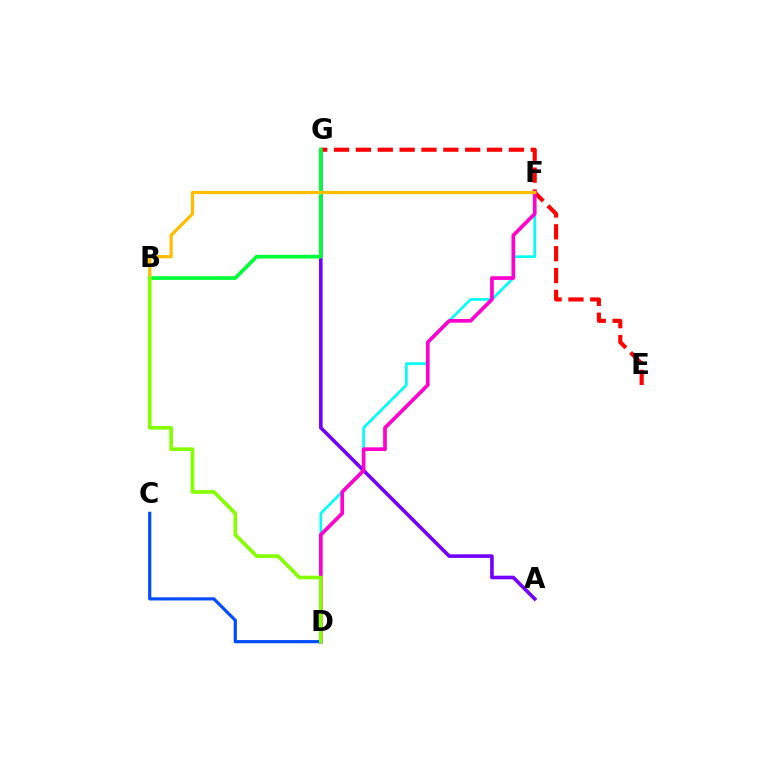{('A', 'G'): [{'color': '#7200ff', 'line_style': 'solid', 'thickness': 2.59}], ('D', 'F'): [{'color': '#00fff6', 'line_style': 'solid', 'thickness': 1.93}, {'color': '#ff00cf', 'line_style': 'solid', 'thickness': 2.65}], ('E', 'G'): [{'color': '#ff0000', 'line_style': 'dashed', 'thickness': 2.97}], ('B', 'G'): [{'color': '#00ff39', 'line_style': 'solid', 'thickness': 2.68}], ('C', 'D'): [{'color': '#004bff', 'line_style': 'solid', 'thickness': 2.27}], ('B', 'F'): [{'color': '#ffbd00', 'line_style': 'solid', 'thickness': 2.34}], ('B', 'D'): [{'color': '#84ff00', 'line_style': 'solid', 'thickness': 2.63}]}